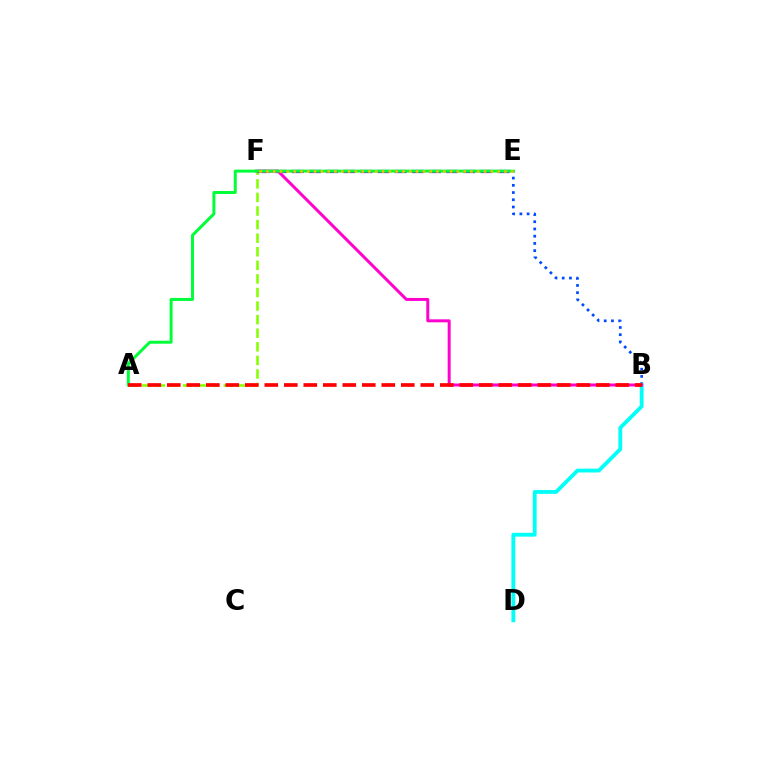{('A', 'F'): [{'color': '#84ff00', 'line_style': 'dashed', 'thickness': 1.84}], ('B', 'E'): [{'color': '#004bff', 'line_style': 'dotted', 'thickness': 1.96}], ('B', 'D'): [{'color': '#00fff6', 'line_style': 'solid', 'thickness': 2.75}], ('E', 'F'): [{'color': '#7200ff', 'line_style': 'dashed', 'thickness': 2.33}, {'color': '#ffbd00', 'line_style': 'dotted', 'thickness': 1.85}], ('B', 'F'): [{'color': '#ff00cf', 'line_style': 'solid', 'thickness': 2.14}], ('A', 'E'): [{'color': '#00ff39', 'line_style': 'solid', 'thickness': 2.14}], ('A', 'B'): [{'color': '#ff0000', 'line_style': 'dashed', 'thickness': 2.65}]}